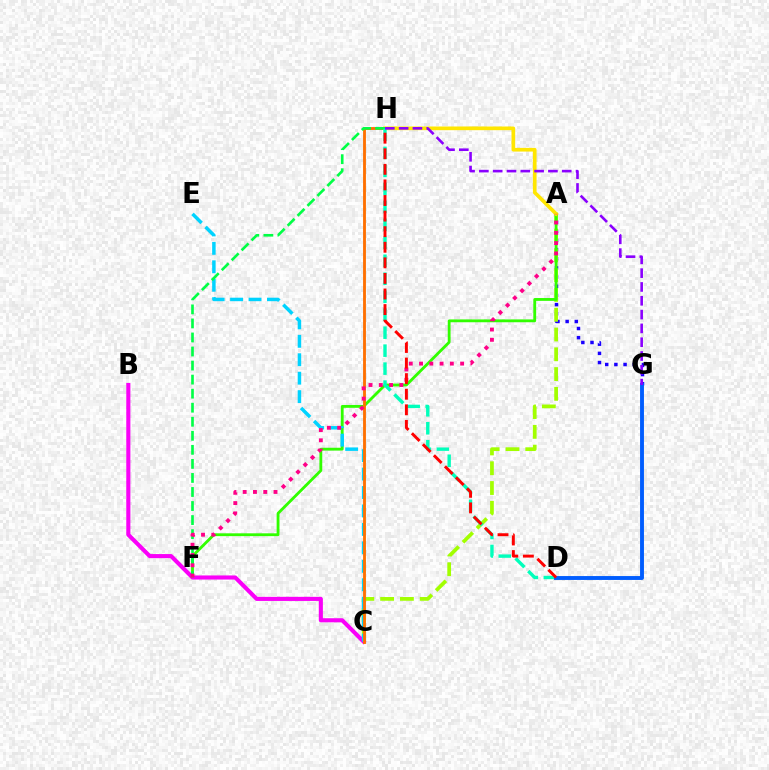{('A', 'G'): [{'color': '#1900ff', 'line_style': 'dotted', 'thickness': 2.49}], ('A', 'C'): [{'color': '#a2ff00', 'line_style': 'dashed', 'thickness': 2.69}], ('A', 'F'): [{'color': '#31ff00', 'line_style': 'solid', 'thickness': 2.04}, {'color': '#ff0088', 'line_style': 'dotted', 'thickness': 2.79}], ('B', 'C'): [{'color': '#fa00f9', 'line_style': 'solid', 'thickness': 2.95}], ('C', 'E'): [{'color': '#00d3ff', 'line_style': 'dashed', 'thickness': 2.51}], ('C', 'H'): [{'color': '#ff7000', 'line_style': 'solid', 'thickness': 2.05}], ('A', 'H'): [{'color': '#ffe600', 'line_style': 'solid', 'thickness': 2.65}], ('F', 'H'): [{'color': '#00ff45', 'line_style': 'dashed', 'thickness': 1.91}], ('D', 'H'): [{'color': '#00ffbb', 'line_style': 'dashed', 'thickness': 2.44}, {'color': '#ff0000', 'line_style': 'dashed', 'thickness': 2.12}], ('D', 'G'): [{'color': '#005dff', 'line_style': 'solid', 'thickness': 2.8}], ('G', 'H'): [{'color': '#8a00ff', 'line_style': 'dashed', 'thickness': 1.88}]}